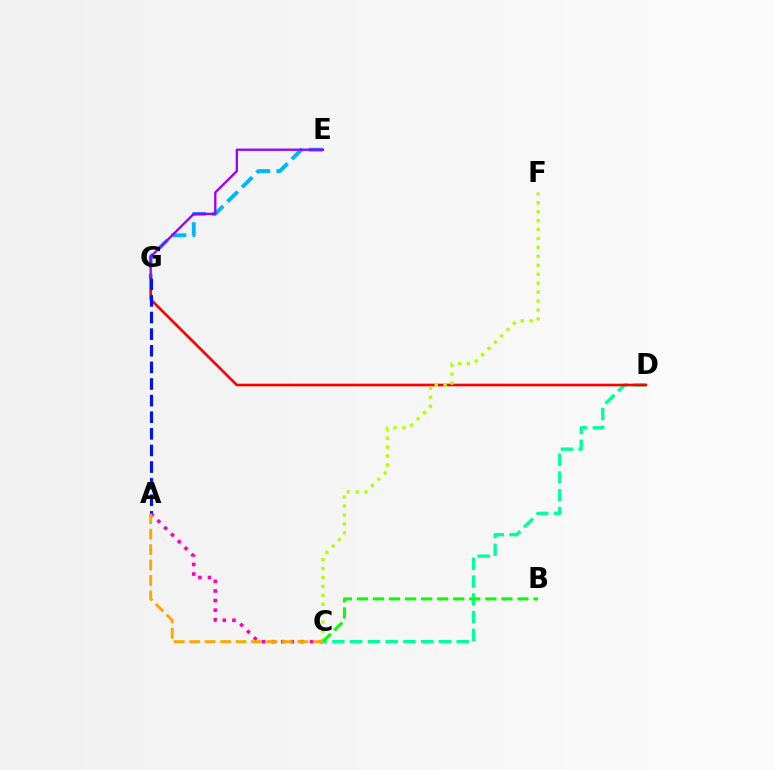{('E', 'G'): [{'color': '#00b5ff', 'line_style': 'dashed', 'thickness': 2.78}, {'color': '#9b00ff', 'line_style': 'solid', 'thickness': 1.67}], ('A', 'C'): [{'color': '#ff00bd', 'line_style': 'dotted', 'thickness': 2.61}, {'color': '#ffa500', 'line_style': 'dashed', 'thickness': 2.1}], ('C', 'D'): [{'color': '#00ff9d', 'line_style': 'dashed', 'thickness': 2.41}], ('D', 'G'): [{'color': '#ff0000', 'line_style': 'solid', 'thickness': 1.89}], ('C', 'F'): [{'color': '#b3ff00', 'line_style': 'dotted', 'thickness': 2.43}], ('B', 'C'): [{'color': '#08ff00', 'line_style': 'dashed', 'thickness': 2.18}], ('A', 'G'): [{'color': '#0010ff', 'line_style': 'dashed', 'thickness': 2.26}]}